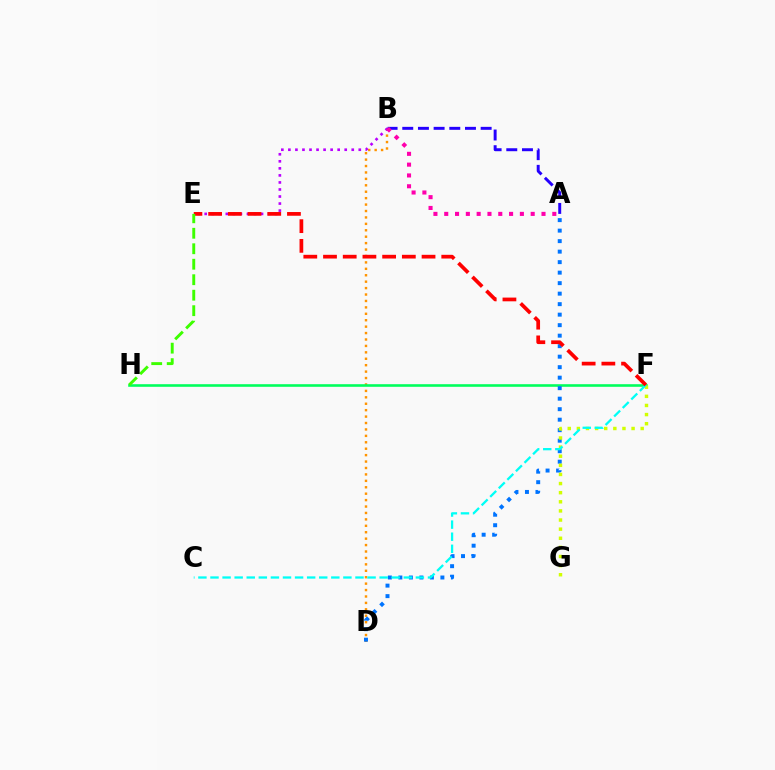{('B', 'D'): [{'color': '#ff9400', 'line_style': 'dotted', 'thickness': 1.75}], ('F', 'H'): [{'color': '#00ff5c', 'line_style': 'solid', 'thickness': 1.87}], ('A', 'D'): [{'color': '#0074ff', 'line_style': 'dotted', 'thickness': 2.85}], ('F', 'G'): [{'color': '#d1ff00', 'line_style': 'dotted', 'thickness': 2.48}], ('B', 'E'): [{'color': '#b900ff', 'line_style': 'dotted', 'thickness': 1.91}], ('A', 'B'): [{'color': '#2500ff', 'line_style': 'dashed', 'thickness': 2.13}, {'color': '#ff00ac', 'line_style': 'dotted', 'thickness': 2.94}], ('C', 'F'): [{'color': '#00fff6', 'line_style': 'dashed', 'thickness': 1.64}], ('E', 'F'): [{'color': '#ff0000', 'line_style': 'dashed', 'thickness': 2.68}], ('E', 'H'): [{'color': '#3dff00', 'line_style': 'dashed', 'thickness': 2.1}]}